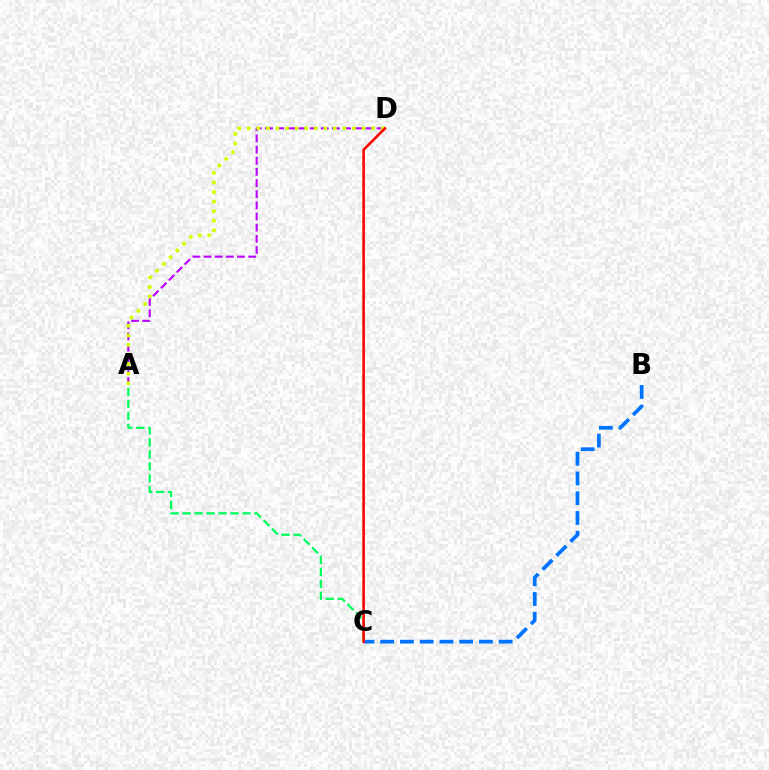{('A', 'D'): [{'color': '#b900ff', 'line_style': 'dashed', 'thickness': 1.52}, {'color': '#d1ff00', 'line_style': 'dotted', 'thickness': 2.6}], ('A', 'C'): [{'color': '#00ff5c', 'line_style': 'dashed', 'thickness': 1.63}], ('B', 'C'): [{'color': '#0074ff', 'line_style': 'dashed', 'thickness': 2.68}], ('C', 'D'): [{'color': '#ff0000', 'line_style': 'solid', 'thickness': 1.84}]}